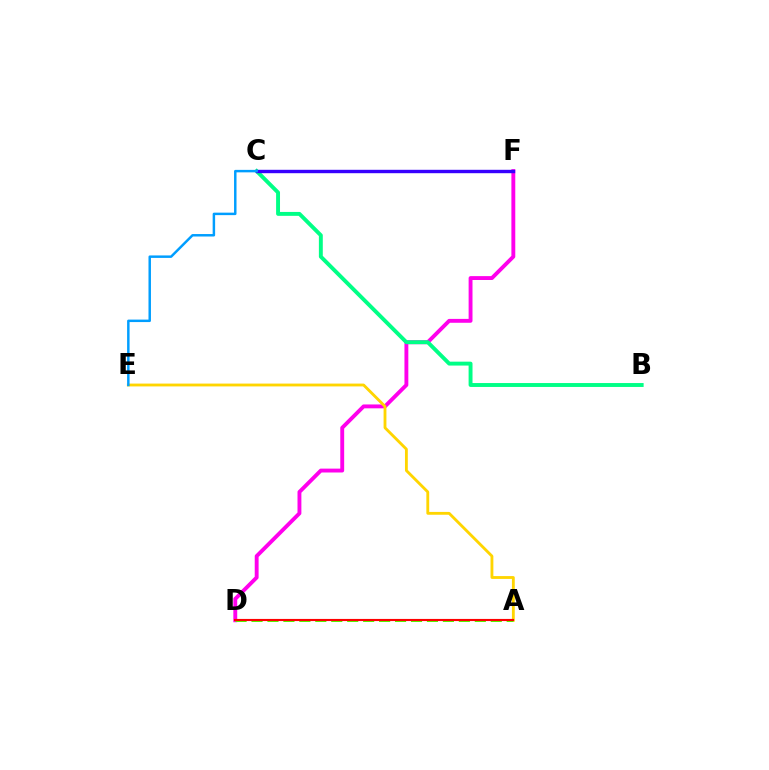{('D', 'F'): [{'color': '#ff00ed', 'line_style': 'solid', 'thickness': 2.79}], ('B', 'C'): [{'color': '#00ff86', 'line_style': 'solid', 'thickness': 2.81}], ('C', 'F'): [{'color': '#3700ff', 'line_style': 'solid', 'thickness': 2.45}], ('A', 'E'): [{'color': '#ffd500', 'line_style': 'solid', 'thickness': 2.04}], ('A', 'D'): [{'color': '#4fff00', 'line_style': 'dashed', 'thickness': 2.17}, {'color': '#ff0000', 'line_style': 'solid', 'thickness': 1.54}], ('C', 'E'): [{'color': '#009eff', 'line_style': 'solid', 'thickness': 1.78}]}